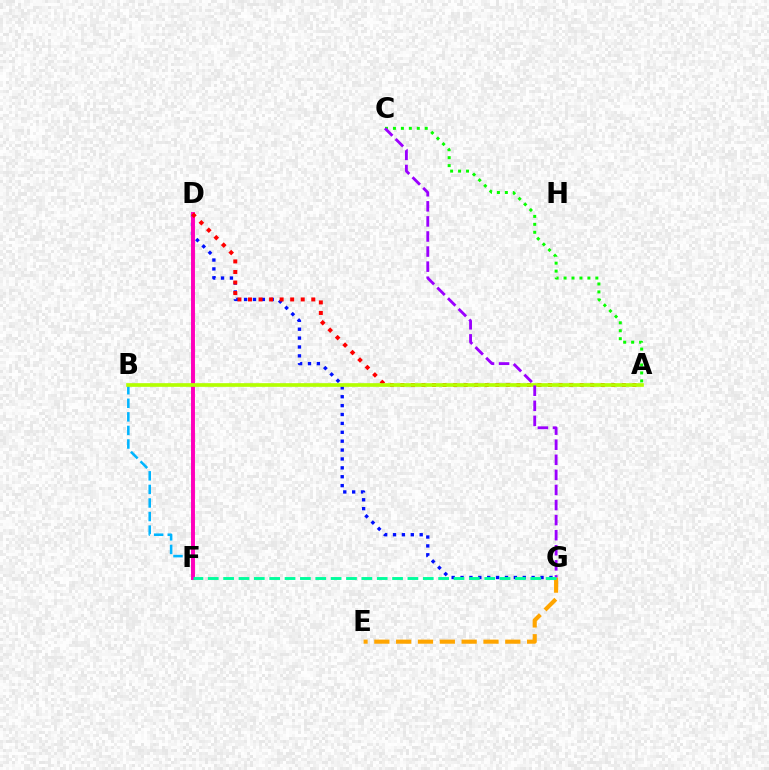{('D', 'G'): [{'color': '#0010ff', 'line_style': 'dotted', 'thickness': 2.41}], ('B', 'F'): [{'color': '#00b5ff', 'line_style': 'dashed', 'thickness': 1.84}], ('A', 'C'): [{'color': '#08ff00', 'line_style': 'dotted', 'thickness': 2.16}], ('D', 'F'): [{'color': '#ff00bd', 'line_style': 'solid', 'thickness': 2.83}], ('A', 'D'): [{'color': '#ff0000', 'line_style': 'dotted', 'thickness': 2.87}], ('A', 'B'): [{'color': '#b3ff00', 'line_style': 'solid', 'thickness': 2.64}], ('E', 'G'): [{'color': '#ffa500', 'line_style': 'dashed', 'thickness': 2.97}], ('C', 'G'): [{'color': '#9b00ff', 'line_style': 'dashed', 'thickness': 2.05}], ('F', 'G'): [{'color': '#00ff9d', 'line_style': 'dashed', 'thickness': 2.09}]}